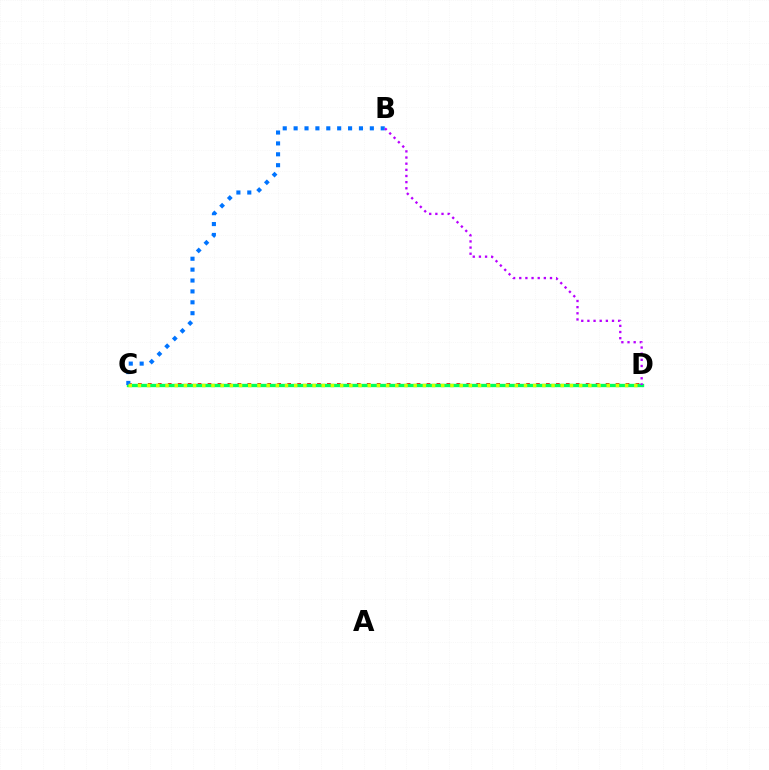{('C', 'D'): [{'color': '#ff0000', 'line_style': 'dotted', 'thickness': 2.7}, {'color': '#00ff5c', 'line_style': 'solid', 'thickness': 2.41}, {'color': '#d1ff00', 'line_style': 'dotted', 'thickness': 2.5}], ('B', 'C'): [{'color': '#0074ff', 'line_style': 'dotted', 'thickness': 2.96}], ('B', 'D'): [{'color': '#b900ff', 'line_style': 'dotted', 'thickness': 1.67}]}